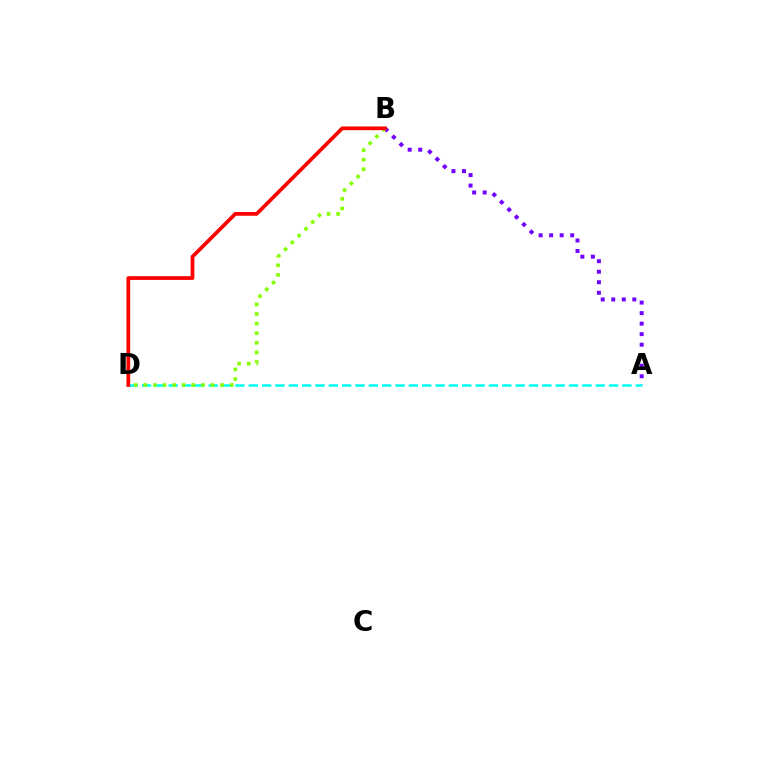{('A', 'B'): [{'color': '#7200ff', 'line_style': 'dotted', 'thickness': 2.86}], ('A', 'D'): [{'color': '#00fff6', 'line_style': 'dashed', 'thickness': 1.81}], ('B', 'D'): [{'color': '#84ff00', 'line_style': 'dotted', 'thickness': 2.61}, {'color': '#ff0000', 'line_style': 'solid', 'thickness': 2.68}]}